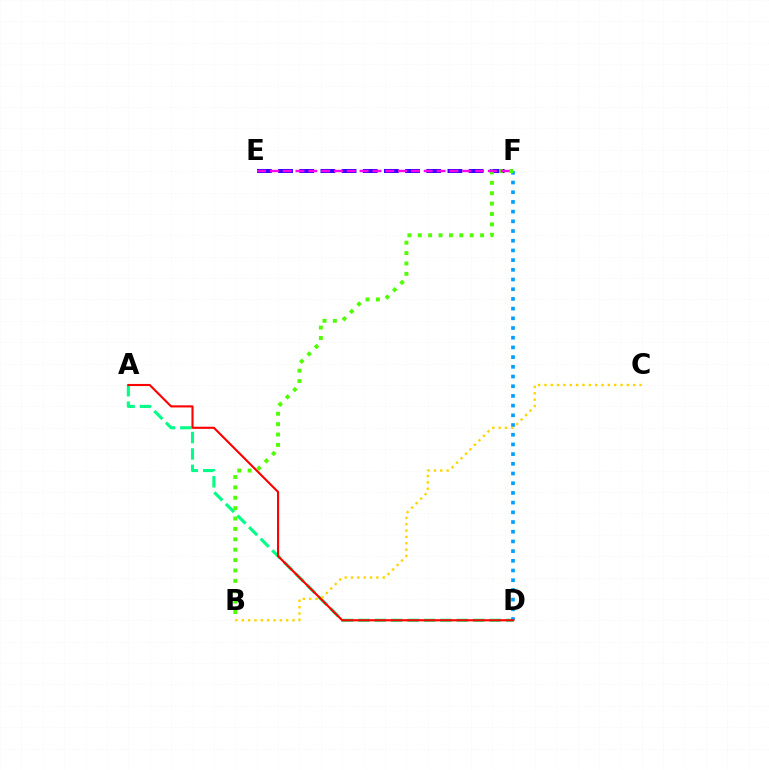{('E', 'F'): [{'color': '#3700ff', 'line_style': 'dashed', 'thickness': 2.88}, {'color': '#ff00ed', 'line_style': 'dashed', 'thickness': 1.74}], ('A', 'D'): [{'color': '#00ff86', 'line_style': 'dashed', 'thickness': 2.23}, {'color': '#ff0000', 'line_style': 'solid', 'thickness': 1.53}], ('D', 'F'): [{'color': '#009eff', 'line_style': 'dotted', 'thickness': 2.64}], ('B', 'F'): [{'color': '#4fff00', 'line_style': 'dotted', 'thickness': 2.82}], ('B', 'C'): [{'color': '#ffd500', 'line_style': 'dotted', 'thickness': 1.72}]}